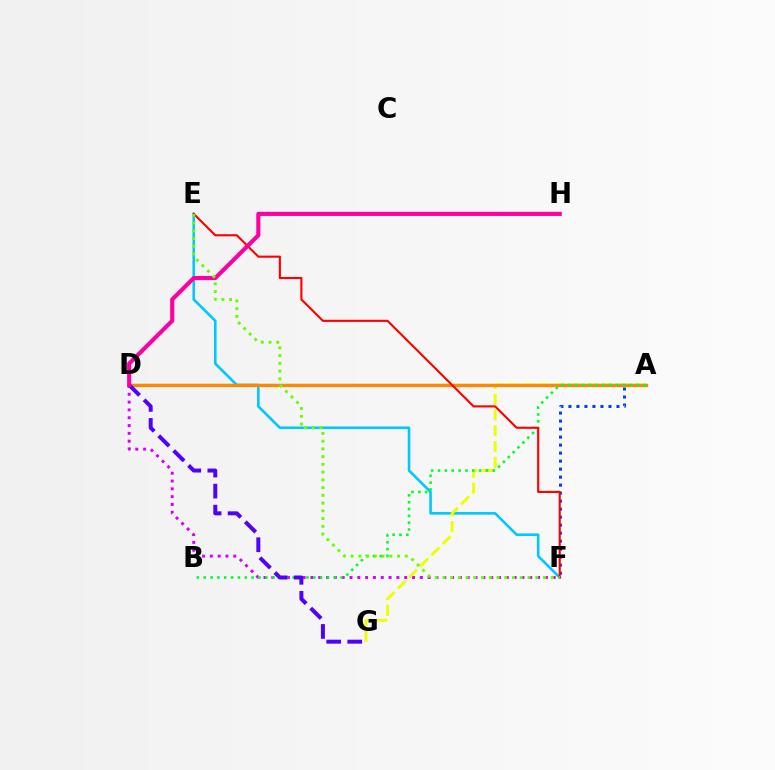{('A', 'F'): [{'color': '#003fff', 'line_style': 'dotted', 'thickness': 2.17}], ('A', 'D'): [{'color': '#00ffaf', 'line_style': 'solid', 'thickness': 1.66}, {'color': '#ff8800', 'line_style': 'solid', 'thickness': 2.39}], ('E', 'F'): [{'color': '#00c7ff', 'line_style': 'solid', 'thickness': 1.87}, {'color': '#ff0000', 'line_style': 'solid', 'thickness': 1.52}, {'color': '#66ff00', 'line_style': 'dotted', 'thickness': 2.1}], ('D', 'F'): [{'color': '#d600ff', 'line_style': 'dotted', 'thickness': 2.12}], ('A', 'G'): [{'color': '#eeff00', 'line_style': 'dashed', 'thickness': 2.15}], ('A', 'B'): [{'color': '#00ff27', 'line_style': 'dotted', 'thickness': 1.86}], ('D', 'G'): [{'color': '#4f00ff', 'line_style': 'dashed', 'thickness': 2.86}], ('D', 'H'): [{'color': '#ff00a0', 'line_style': 'solid', 'thickness': 2.96}]}